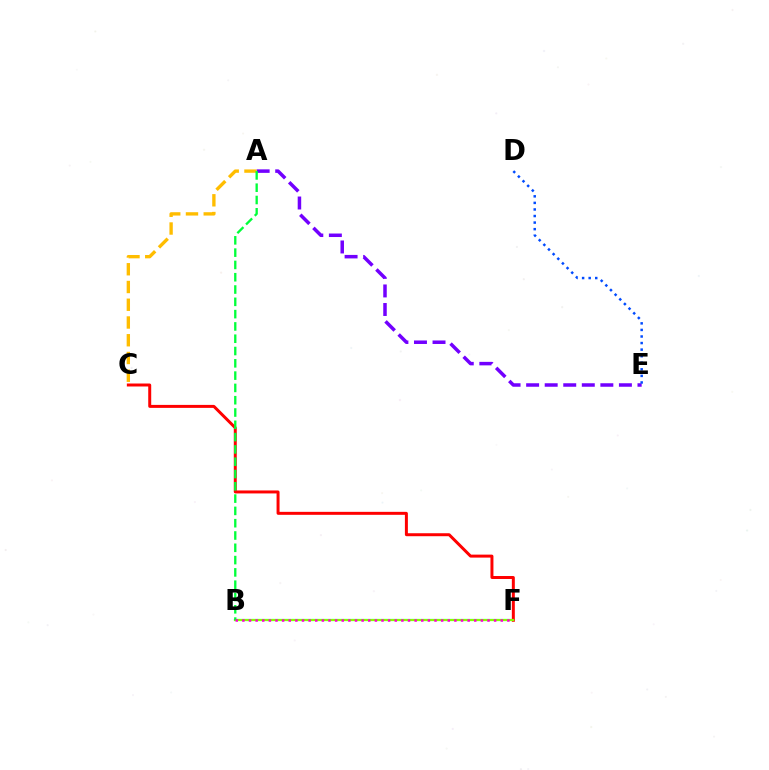{('A', 'E'): [{'color': '#7200ff', 'line_style': 'dashed', 'thickness': 2.52}], ('B', 'F'): [{'color': '#00fff6', 'line_style': 'solid', 'thickness': 1.53}, {'color': '#84ff00', 'line_style': 'solid', 'thickness': 1.57}, {'color': '#ff00cf', 'line_style': 'dotted', 'thickness': 1.8}], ('A', 'C'): [{'color': '#ffbd00', 'line_style': 'dashed', 'thickness': 2.41}], ('C', 'F'): [{'color': '#ff0000', 'line_style': 'solid', 'thickness': 2.14}], ('D', 'E'): [{'color': '#004bff', 'line_style': 'dotted', 'thickness': 1.78}], ('A', 'B'): [{'color': '#00ff39', 'line_style': 'dashed', 'thickness': 1.67}]}